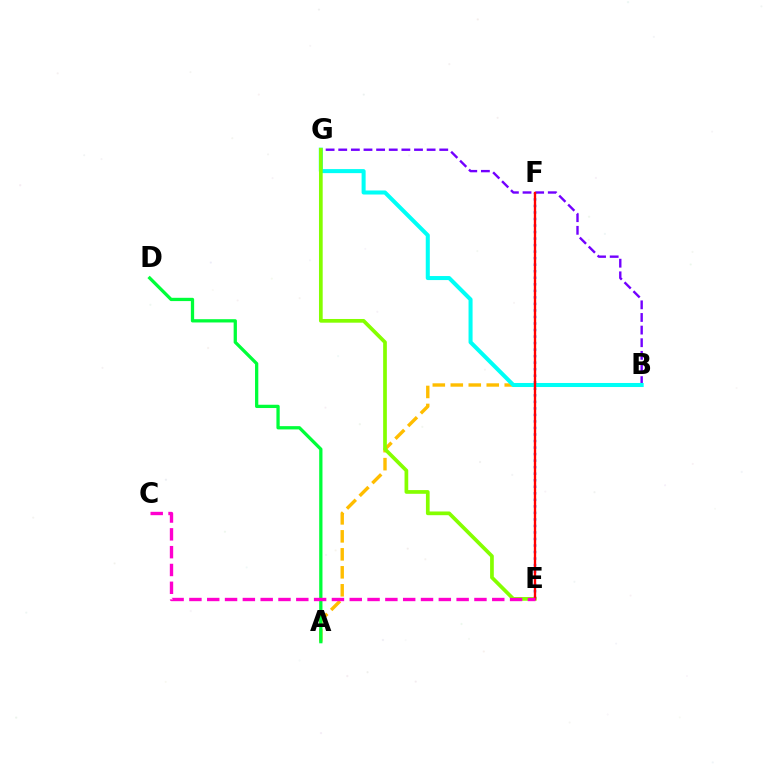{('A', 'B'): [{'color': '#ffbd00', 'line_style': 'dashed', 'thickness': 2.44}], ('B', 'G'): [{'color': '#7200ff', 'line_style': 'dashed', 'thickness': 1.72}, {'color': '#00fff6', 'line_style': 'solid', 'thickness': 2.91}], ('E', 'F'): [{'color': '#004bff', 'line_style': 'dotted', 'thickness': 1.77}, {'color': '#ff0000', 'line_style': 'solid', 'thickness': 1.7}], ('A', 'D'): [{'color': '#00ff39', 'line_style': 'solid', 'thickness': 2.36}], ('E', 'G'): [{'color': '#84ff00', 'line_style': 'solid', 'thickness': 2.67}], ('C', 'E'): [{'color': '#ff00cf', 'line_style': 'dashed', 'thickness': 2.42}]}